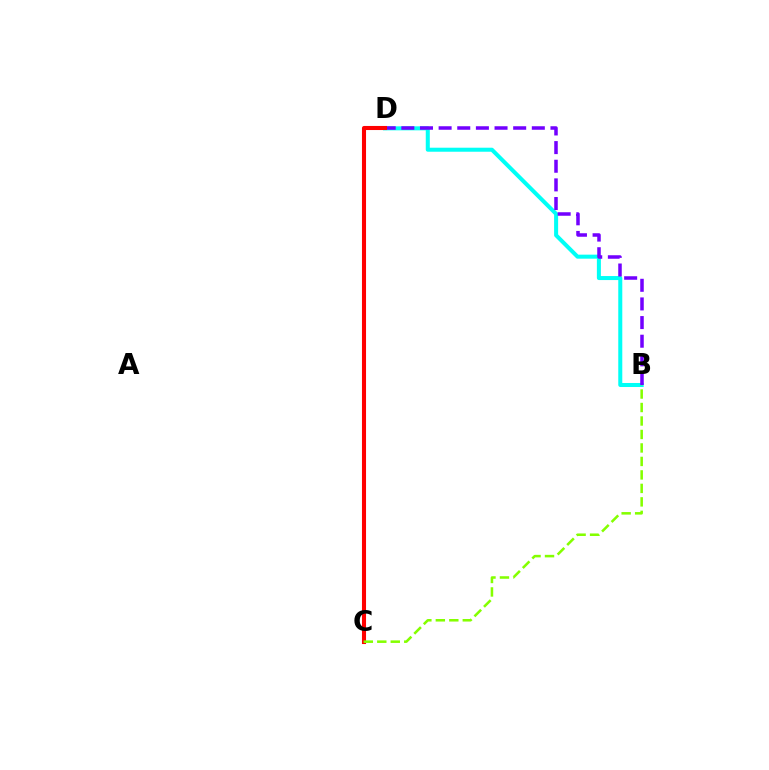{('B', 'D'): [{'color': '#00fff6', 'line_style': 'solid', 'thickness': 2.9}, {'color': '#7200ff', 'line_style': 'dashed', 'thickness': 2.53}], ('C', 'D'): [{'color': '#ff0000', 'line_style': 'solid', 'thickness': 2.94}], ('B', 'C'): [{'color': '#84ff00', 'line_style': 'dashed', 'thickness': 1.83}]}